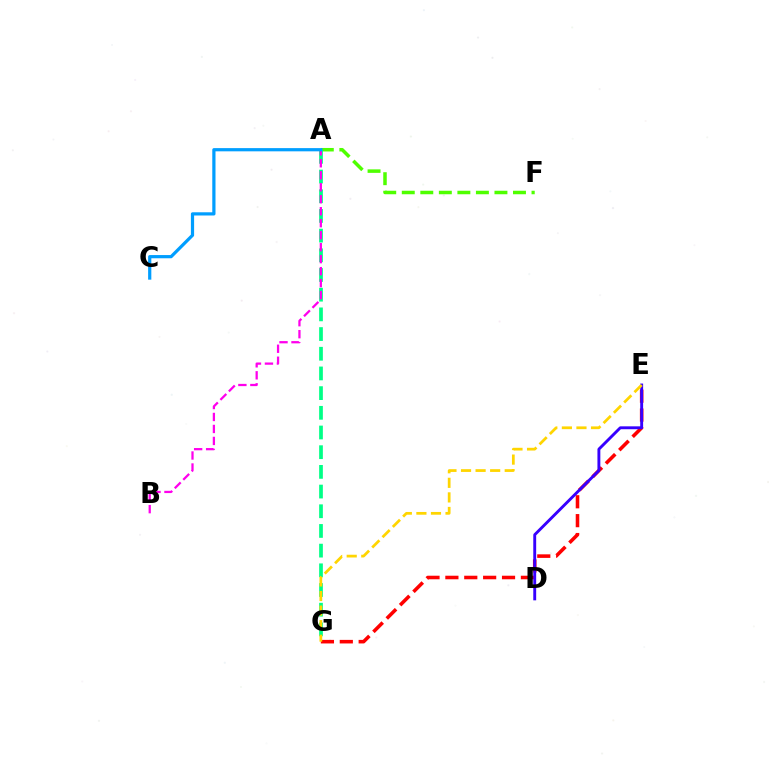{('E', 'G'): [{'color': '#ff0000', 'line_style': 'dashed', 'thickness': 2.56}, {'color': '#ffd500', 'line_style': 'dashed', 'thickness': 1.98}], ('D', 'E'): [{'color': '#3700ff', 'line_style': 'solid', 'thickness': 2.08}], ('A', 'F'): [{'color': '#4fff00', 'line_style': 'dashed', 'thickness': 2.52}], ('A', 'G'): [{'color': '#00ff86', 'line_style': 'dashed', 'thickness': 2.67}], ('A', 'B'): [{'color': '#ff00ed', 'line_style': 'dashed', 'thickness': 1.63}], ('A', 'C'): [{'color': '#009eff', 'line_style': 'solid', 'thickness': 2.31}]}